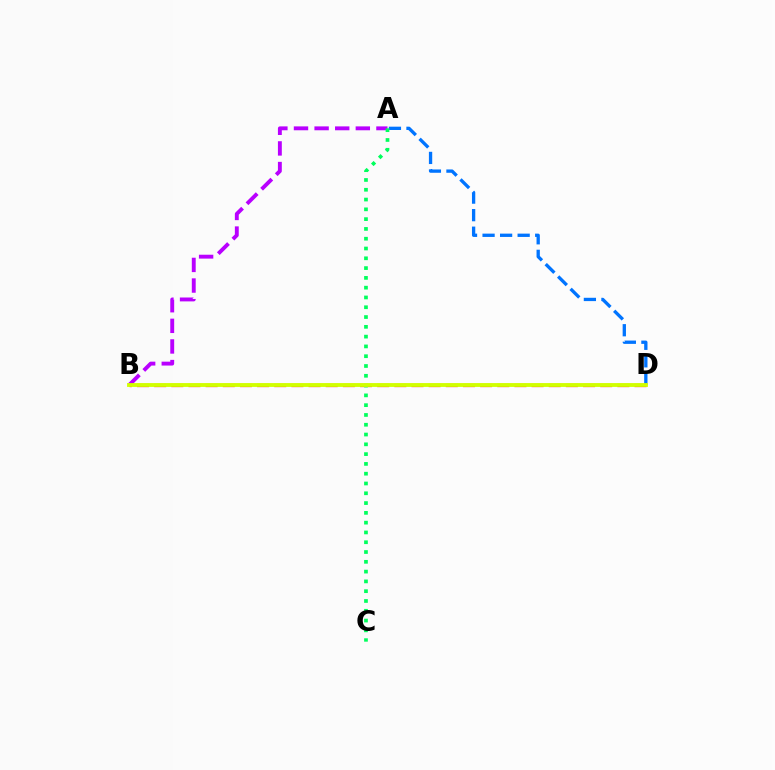{('A', 'B'): [{'color': '#b900ff', 'line_style': 'dashed', 'thickness': 2.8}], ('A', 'D'): [{'color': '#0074ff', 'line_style': 'dashed', 'thickness': 2.38}], ('B', 'D'): [{'color': '#ff0000', 'line_style': 'dashed', 'thickness': 2.33}, {'color': '#d1ff00', 'line_style': 'solid', 'thickness': 2.77}], ('A', 'C'): [{'color': '#00ff5c', 'line_style': 'dotted', 'thickness': 2.66}]}